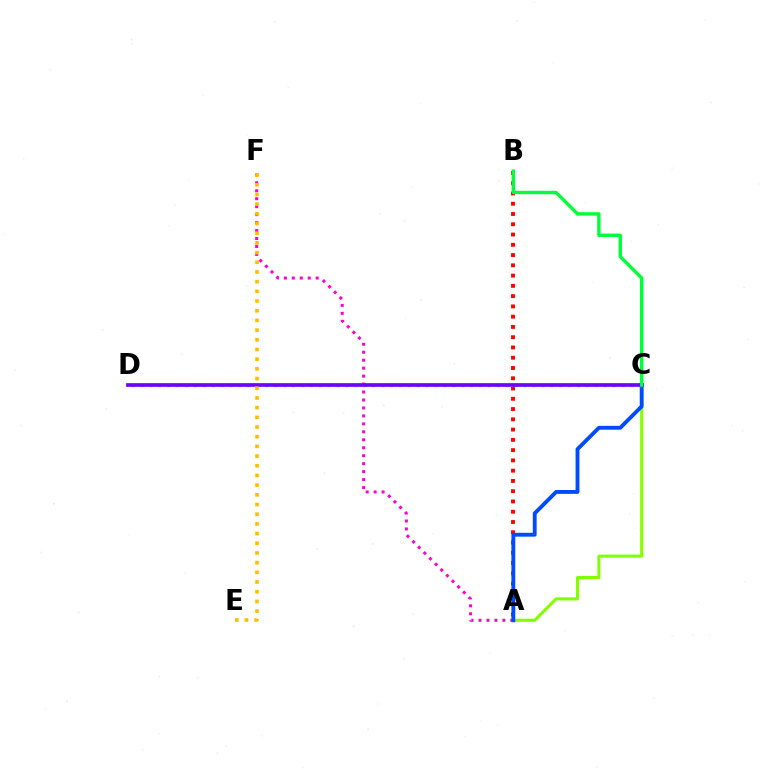{('A', 'C'): [{'color': '#84ff00', 'line_style': 'solid', 'thickness': 2.21}, {'color': '#004bff', 'line_style': 'solid', 'thickness': 2.78}], ('A', 'B'): [{'color': '#ff0000', 'line_style': 'dotted', 'thickness': 2.79}], ('A', 'F'): [{'color': '#ff00cf', 'line_style': 'dotted', 'thickness': 2.16}], ('C', 'D'): [{'color': '#00fff6', 'line_style': 'dotted', 'thickness': 2.42}, {'color': '#7200ff', 'line_style': 'solid', 'thickness': 2.66}], ('E', 'F'): [{'color': '#ffbd00', 'line_style': 'dotted', 'thickness': 2.63}], ('B', 'C'): [{'color': '#00ff39', 'line_style': 'solid', 'thickness': 2.46}]}